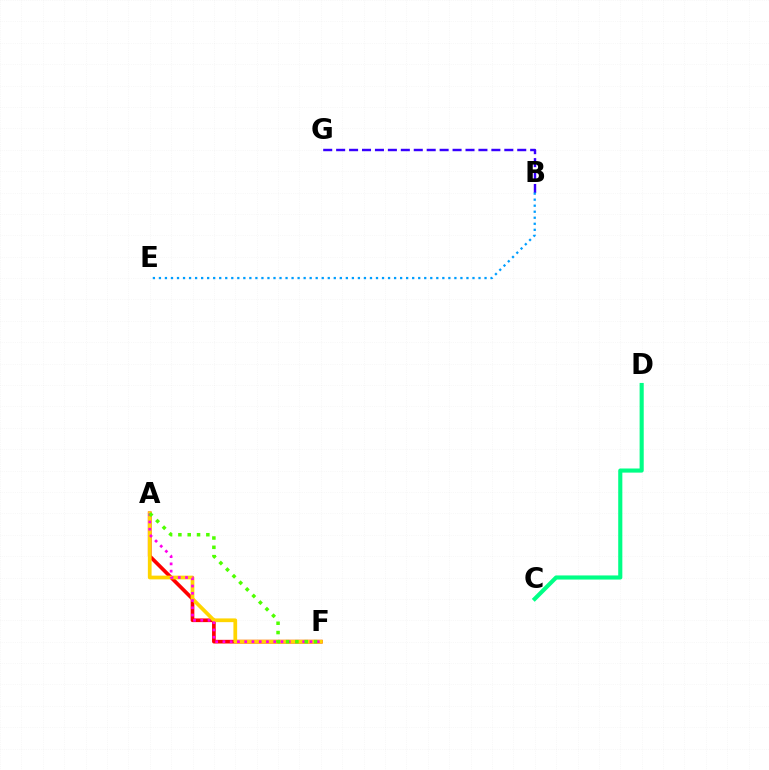{('A', 'F'): [{'color': '#ff0000', 'line_style': 'solid', 'thickness': 2.65}, {'color': '#ffd500', 'line_style': 'solid', 'thickness': 2.69}, {'color': '#ff00ed', 'line_style': 'dotted', 'thickness': 1.97}, {'color': '#4fff00', 'line_style': 'dotted', 'thickness': 2.53}], ('B', 'G'): [{'color': '#3700ff', 'line_style': 'dashed', 'thickness': 1.76}], ('C', 'D'): [{'color': '#00ff86', 'line_style': 'solid', 'thickness': 2.97}], ('B', 'E'): [{'color': '#009eff', 'line_style': 'dotted', 'thickness': 1.64}]}